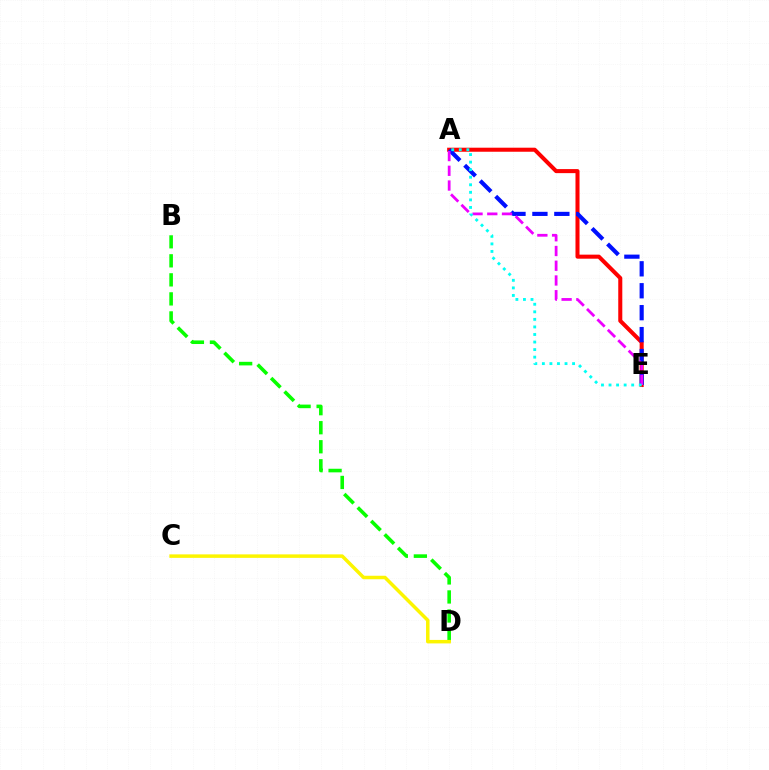{('A', 'E'): [{'color': '#ff0000', 'line_style': 'solid', 'thickness': 2.91}, {'color': '#0010ff', 'line_style': 'dashed', 'thickness': 2.98}, {'color': '#ee00ff', 'line_style': 'dashed', 'thickness': 2.0}, {'color': '#00fff6', 'line_style': 'dotted', 'thickness': 2.05}], ('B', 'D'): [{'color': '#08ff00', 'line_style': 'dashed', 'thickness': 2.59}], ('C', 'D'): [{'color': '#fcf500', 'line_style': 'solid', 'thickness': 2.51}]}